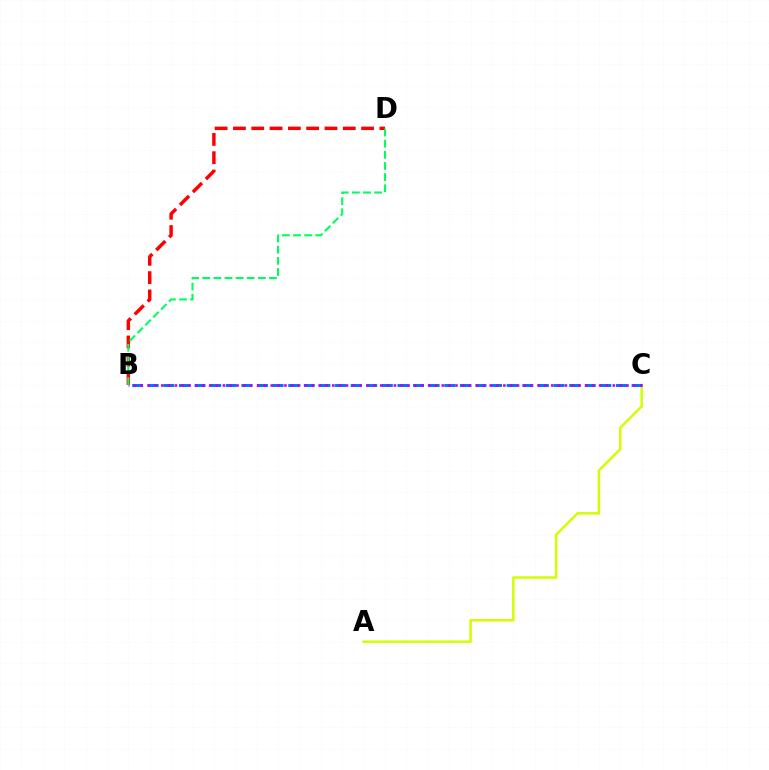{('A', 'C'): [{'color': '#d1ff00', 'line_style': 'solid', 'thickness': 1.81}], ('B', 'D'): [{'color': '#ff0000', 'line_style': 'dashed', 'thickness': 2.49}, {'color': '#00ff5c', 'line_style': 'dashed', 'thickness': 1.51}], ('B', 'C'): [{'color': '#0074ff', 'line_style': 'dashed', 'thickness': 2.12}, {'color': '#b900ff', 'line_style': 'dotted', 'thickness': 1.86}]}